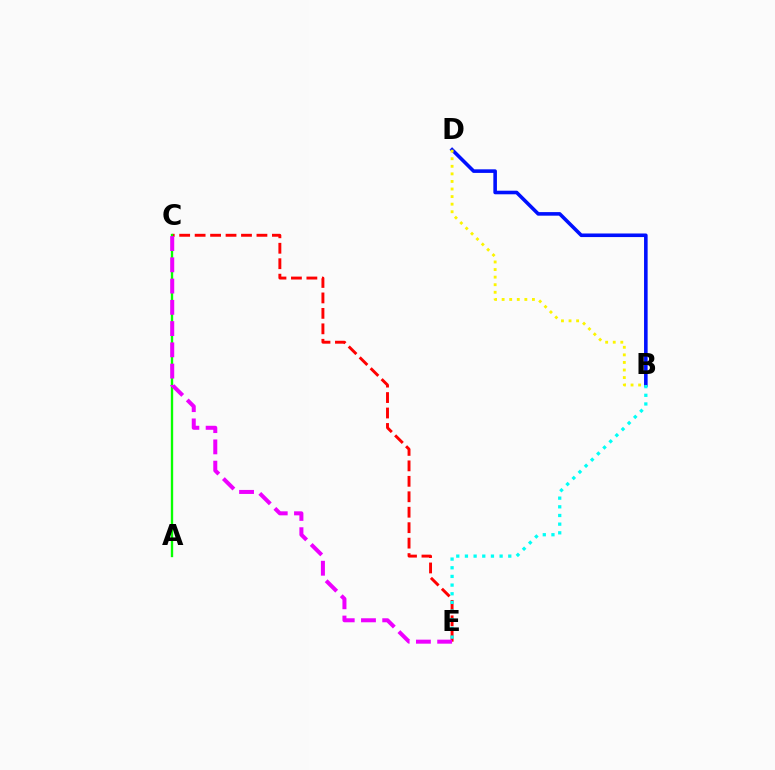{('B', 'D'): [{'color': '#0010ff', 'line_style': 'solid', 'thickness': 2.58}, {'color': '#fcf500', 'line_style': 'dotted', 'thickness': 2.06}], ('C', 'E'): [{'color': '#ff0000', 'line_style': 'dashed', 'thickness': 2.1}, {'color': '#ee00ff', 'line_style': 'dashed', 'thickness': 2.89}], ('B', 'E'): [{'color': '#00fff6', 'line_style': 'dotted', 'thickness': 2.35}], ('A', 'C'): [{'color': '#08ff00', 'line_style': 'solid', 'thickness': 1.69}]}